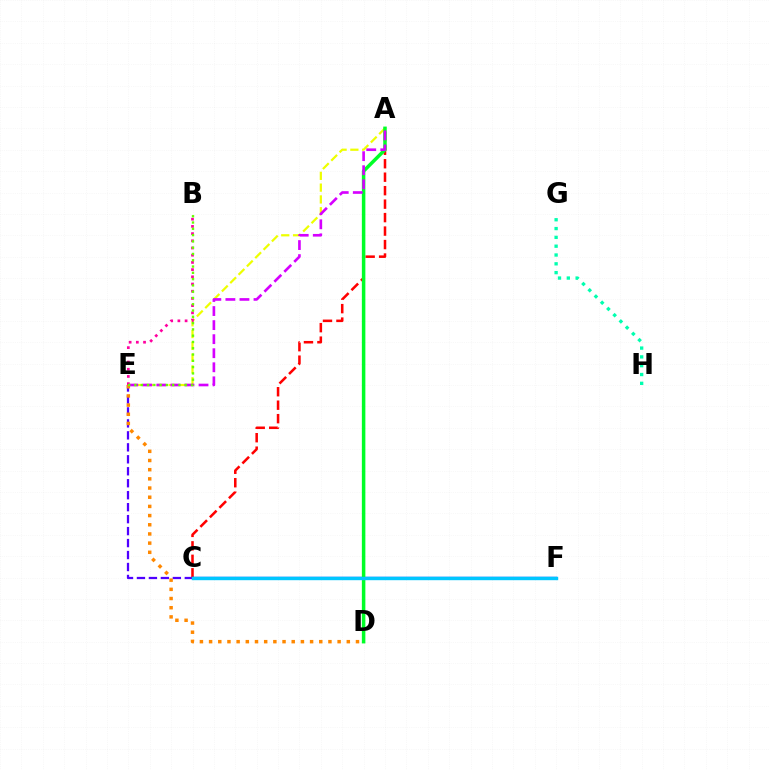{('A', 'E'): [{'color': '#eeff00', 'line_style': 'dashed', 'thickness': 1.6}, {'color': '#d600ff', 'line_style': 'dashed', 'thickness': 1.91}], ('C', 'E'): [{'color': '#4f00ff', 'line_style': 'dashed', 'thickness': 1.63}], ('A', 'C'): [{'color': '#ff0000', 'line_style': 'dashed', 'thickness': 1.83}], ('D', 'E'): [{'color': '#ff8800', 'line_style': 'dotted', 'thickness': 2.49}], ('C', 'F'): [{'color': '#003fff', 'line_style': 'solid', 'thickness': 1.74}, {'color': '#00c7ff', 'line_style': 'solid', 'thickness': 2.44}], ('A', 'D'): [{'color': '#00ff27', 'line_style': 'solid', 'thickness': 2.53}], ('G', 'H'): [{'color': '#00ffaf', 'line_style': 'dotted', 'thickness': 2.39}], ('B', 'E'): [{'color': '#ff00a0', 'line_style': 'dotted', 'thickness': 1.96}, {'color': '#66ff00', 'line_style': 'dotted', 'thickness': 1.71}]}